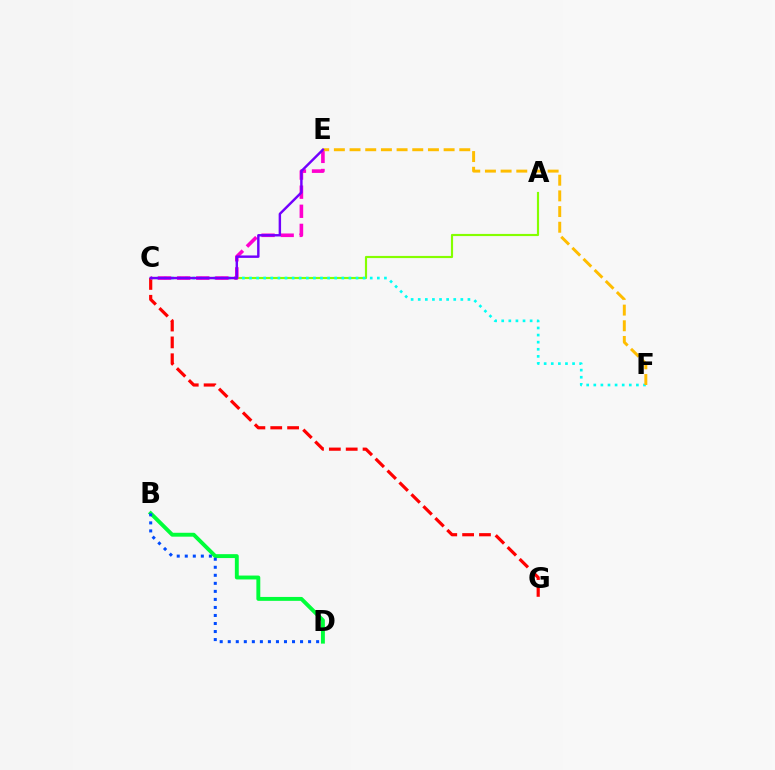{('B', 'D'): [{'color': '#00ff39', 'line_style': 'solid', 'thickness': 2.81}, {'color': '#004bff', 'line_style': 'dotted', 'thickness': 2.18}], ('A', 'C'): [{'color': '#84ff00', 'line_style': 'solid', 'thickness': 1.56}], ('C', 'G'): [{'color': '#ff0000', 'line_style': 'dashed', 'thickness': 2.29}], ('C', 'F'): [{'color': '#00fff6', 'line_style': 'dotted', 'thickness': 1.93}], ('C', 'E'): [{'color': '#ff00cf', 'line_style': 'dashed', 'thickness': 2.6}, {'color': '#7200ff', 'line_style': 'solid', 'thickness': 1.75}], ('E', 'F'): [{'color': '#ffbd00', 'line_style': 'dashed', 'thickness': 2.13}]}